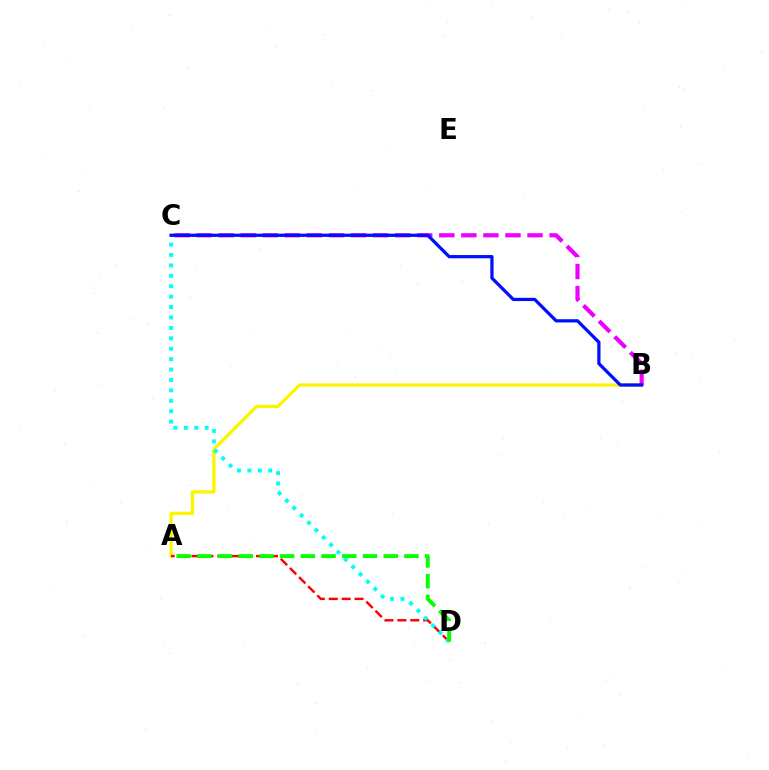{('A', 'B'): [{'color': '#fcf500', 'line_style': 'solid', 'thickness': 2.36}], ('A', 'D'): [{'color': '#ff0000', 'line_style': 'dashed', 'thickness': 1.75}, {'color': '#08ff00', 'line_style': 'dashed', 'thickness': 2.81}], ('C', 'D'): [{'color': '#00fff6', 'line_style': 'dotted', 'thickness': 2.83}], ('B', 'C'): [{'color': '#ee00ff', 'line_style': 'dashed', 'thickness': 3.0}, {'color': '#0010ff', 'line_style': 'solid', 'thickness': 2.34}]}